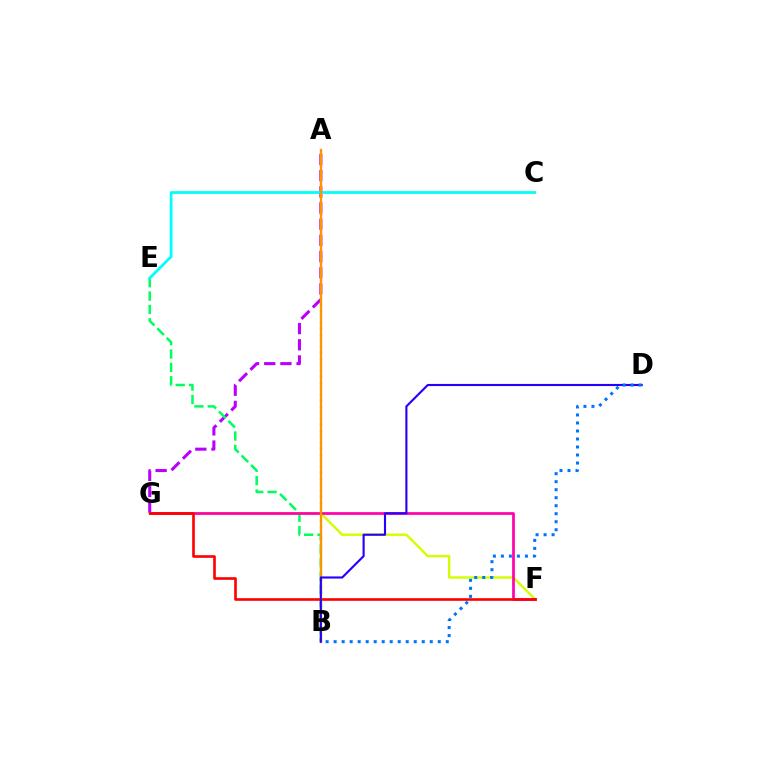{('A', 'G'): [{'color': '#b900ff', 'line_style': 'dashed', 'thickness': 2.2}], ('B', 'E'): [{'color': '#00ff5c', 'line_style': 'dashed', 'thickness': 1.82}], ('C', 'E'): [{'color': '#00fff6', 'line_style': 'solid', 'thickness': 1.98}], ('F', 'G'): [{'color': '#d1ff00', 'line_style': 'solid', 'thickness': 1.74}, {'color': '#ff00ac', 'line_style': 'solid', 'thickness': 1.96}, {'color': '#ff0000', 'line_style': 'solid', 'thickness': 1.89}], ('A', 'B'): [{'color': '#3dff00', 'line_style': 'dotted', 'thickness': 1.63}, {'color': '#ff9400', 'line_style': 'solid', 'thickness': 1.68}], ('B', 'D'): [{'color': '#2500ff', 'line_style': 'solid', 'thickness': 1.53}, {'color': '#0074ff', 'line_style': 'dotted', 'thickness': 2.18}]}